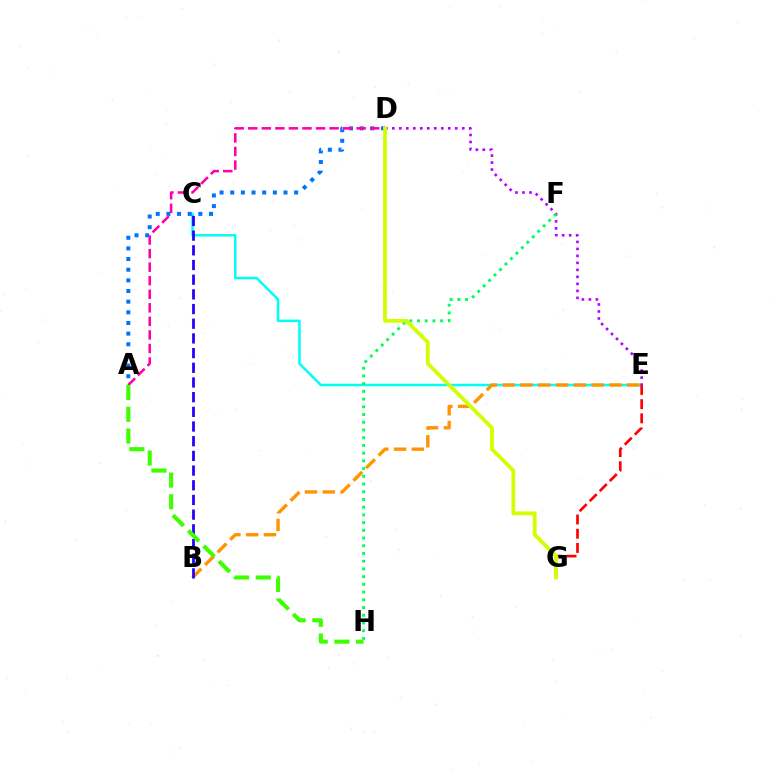{('C', 'E'): [{'color': '#00fff6', 'line_style': 'solid', 'thickness': 1.81}], ('E', 'G'): [{'color': '#ff0000', 'line_style': 'dashed', 'thickness': 1.93}], ('D', 'E'): [{'color': '#b900ff', 'line_style': 'dotted', 'thickness': 1.9}], ('B', 'E'): [{'color': '#ff9400', 'line_style': 'dashed', 'thickness': 2.42}], ('B', 'C'): [{'color': '#2500ff', 'line_style': 'dashed', 'thickness': 1.99}], ('F', 'H'): [{'color': '#00ff5c', 'line_style': 'dotted', 'thickness': 2.1}], ('A', 'D'): [{'color': '#0074ff', 'line_style': 'dotted', 'thickness': 2.89}, {'color': '#ff00ac', 'line_style': 'dashed', 'thickness': 1.84}], ('A', 'H'): [{'color': '#3dff00', 'line_style': 'dashed', 'thickness': 2.95}], ('D', 'G'): [{'color': '#d1ff00', 'line_style': 'solid', 'thickness': 2.73}]}